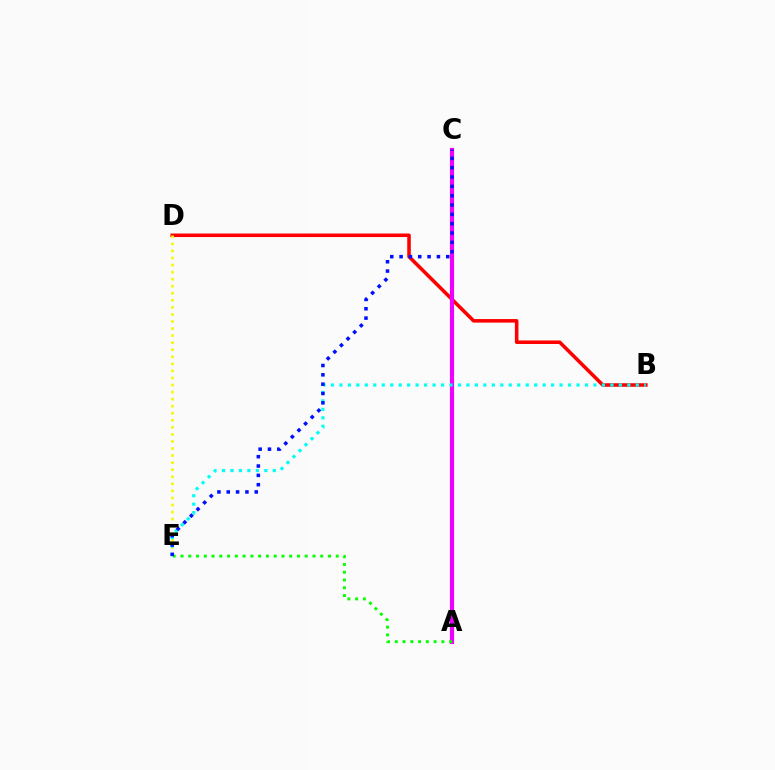{('B', 'D'): [{'color': '#ff0000', 'line_style': 'solid', 'thickness': 2.56}], ('D', 'E'): [{'color': '#fcf500', 'line_style': 'dotted', 'thickness': 1.92}], ('A', 'C'): [{'color': '#ee00ff', 'line_style': 'solid', 'thickness': 2.98}], ('B', 'E'): [{'color': '#00fff6', 'line_style': 'dotted', 'thickness': 2.3}], ('A', 'E'): [{'color': '#08ff00', 'line_style': 'dotted', 'thickness': 2.11}], ('C', 'E'): [{'color': '#0010ff', 'line_style': 'dotted', 'thickness': 2.54}]}